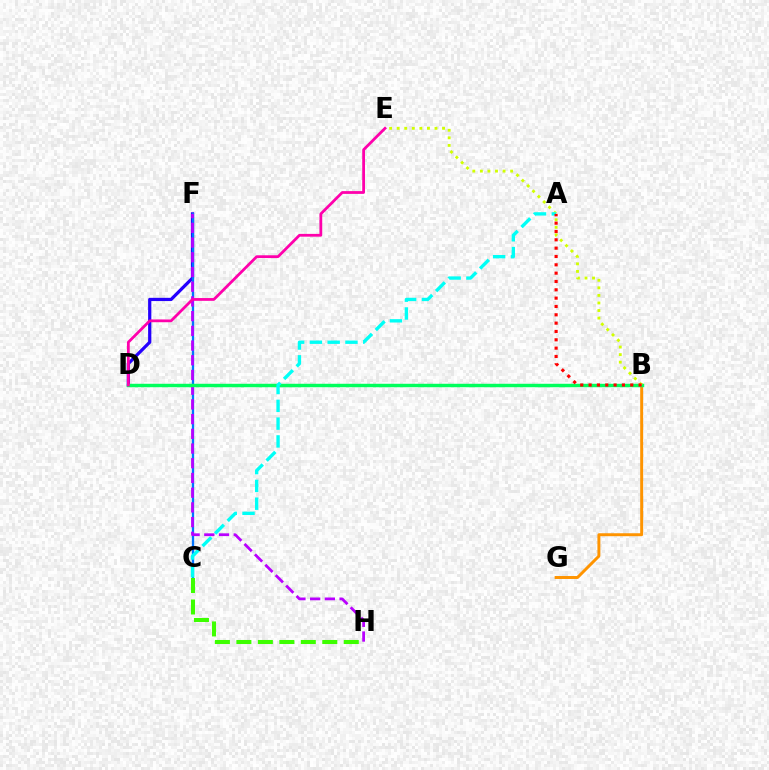{('D', 'F'): [{'color': '#2500ff', 'line_style': 'solid', 'thickness': 2.32}], ('C', 'F'): [{'color': '#0074ff', 'line_style': 'solid', 'thickness': 1.66}], ('F', 'H'): [{'color': '#b900ff', 'line_style': 'dashed', 'thickness': 2.0}], ('B', 'G'): [{'color': '#ff9400', 'line_style': 'solid', 'thickness': 2.12}], ('B', 'D'): [{'color': '#00ff5c', 'line_style': 'solid', 'thickness': 2.48}], ('B', 'E'): [{'color': '#d1ff00', 'line_style': 'dotted', 'thickness': 2.06}], ('C', 'H'): [{'color': '#3dff00', 'line_style': 'dashed', 'thickness': 2.92}], ('A', 'C'): [{'color': '#00fff6', 'line_style': 'dashed', 'thickness': 2.42}], ('D', 'E'): [{'color': '#ff00ac', 'line_style': 'solid', 'thickness': 2.0}], ('A', 'B'): [{'color': '#ff0000', 'line_style': 'dotted', 'thickness': 2.26}]}